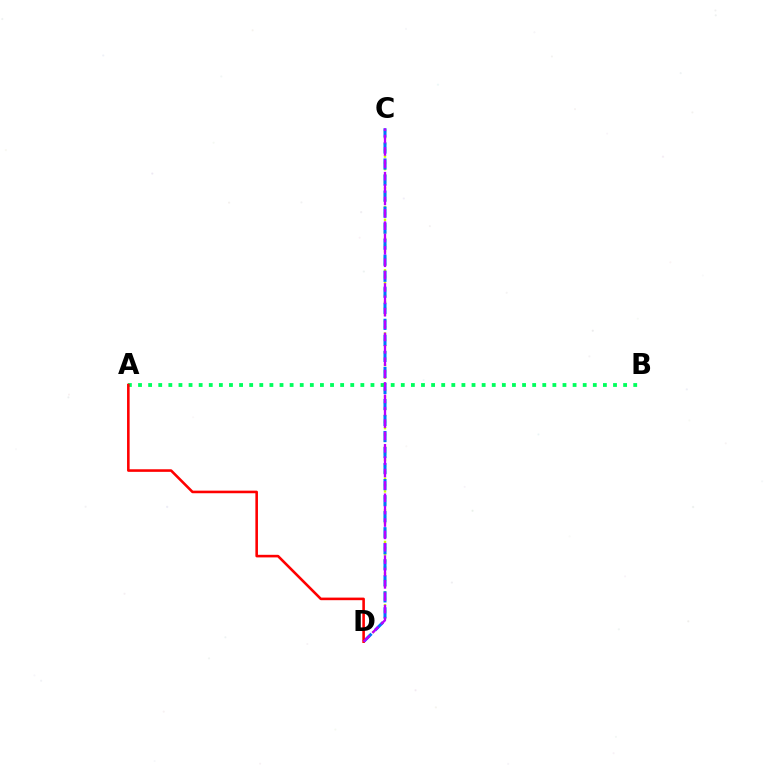{('C', 'D'): [{'color': '#d1ff00', 'line_style': 'dotted', 'thickness': 1.72}, {'color': '#0074ff', 'line_style': 'dashed', 'thickness': 2.18}, {'color': '#b900ff', 'line_style': 'dashed', 'thickness': 1.68}], ('A', 'B'): [{'color': '#00ff5c', 'line_style': 'dotted', 'thickness': 2.75}], ('A', 'D'): [{'color': '#ff0000', 'line_style': 'solid', 'thickness': 1.86}]}